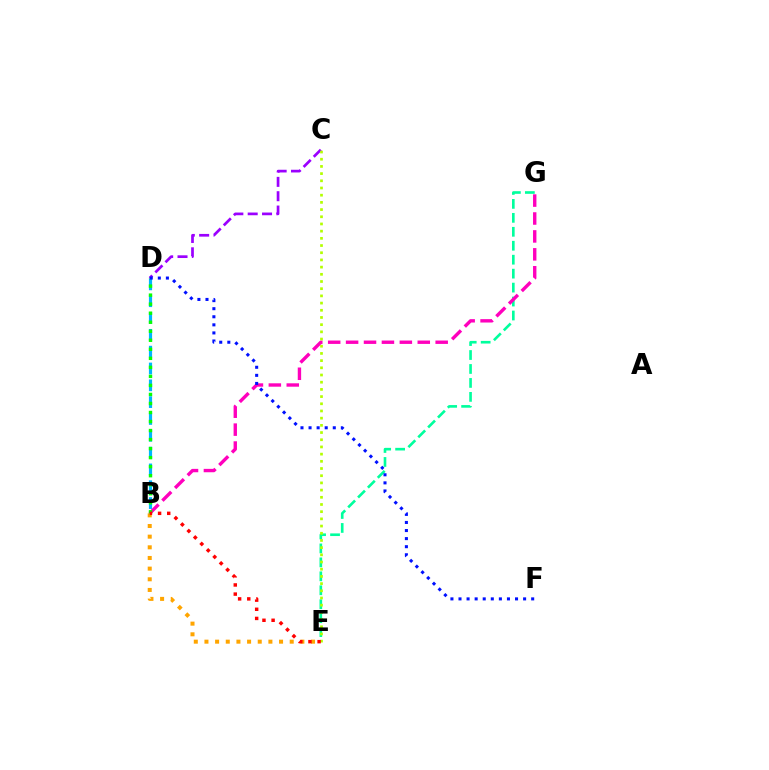{('B', 'D'): [{'color': '#00b5ff', 'line_style': 'dashed', 'thickness': 2.29}, {'color': '#08ff00', 'line_style': 'dotted', 'thickness': 2.45}], ('B', 'E'): [{'color': '#ffa500', 'line_style': 'dotted', 'thickness': 2.9}, {'color': '#ff0000', 'line_style': 'dotted', 'thickness': 2.48}], ('E', 'G'): [{'color': '#00ff9d', 'line_style': 'dashed', 'thickness': 1.9}], ('B', 'G'): [{'color': '#ff00bd', 'line_style': 'dashed', 'thickness': 2.43}], ('C', 'D'): [{'color': '#9b00ff', 'line_style': 'dashed', 'thickness': 1.95}], ('C', 'E'): [{'color': '#b3ff00', 'line_style': 'dotted', 'thickness': 1.95}], ('D', 'F'): [{'color': '#0010ff', 'line_style': 'dotted', 'thickness': 2.19}]}